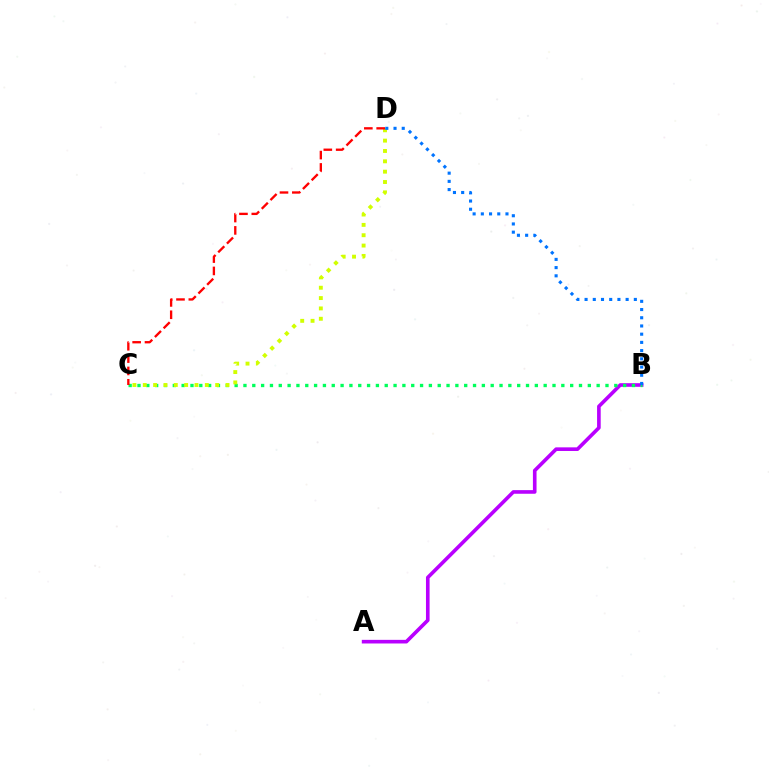{('A', 'B'): [{'color': '#b900ff', 'line_style': 'solid', 'thickness': 2.61}], ('B', 'C'): [{'color': '#00ff5c', 'line_style': 'dotted', 'thickness': 2.4}], ('C', 'D'): [{'color': '#d1ff00', 'line_style': 'dotted', 'thickness': 2.81}, {'color': '#ff0000', 'line_style': 'dashed', 'thickness': 1.68}], ('B', 'D'): [{'color': '#0074ff', 'line_style': 'dotted', 'thickness': 2.23}]}